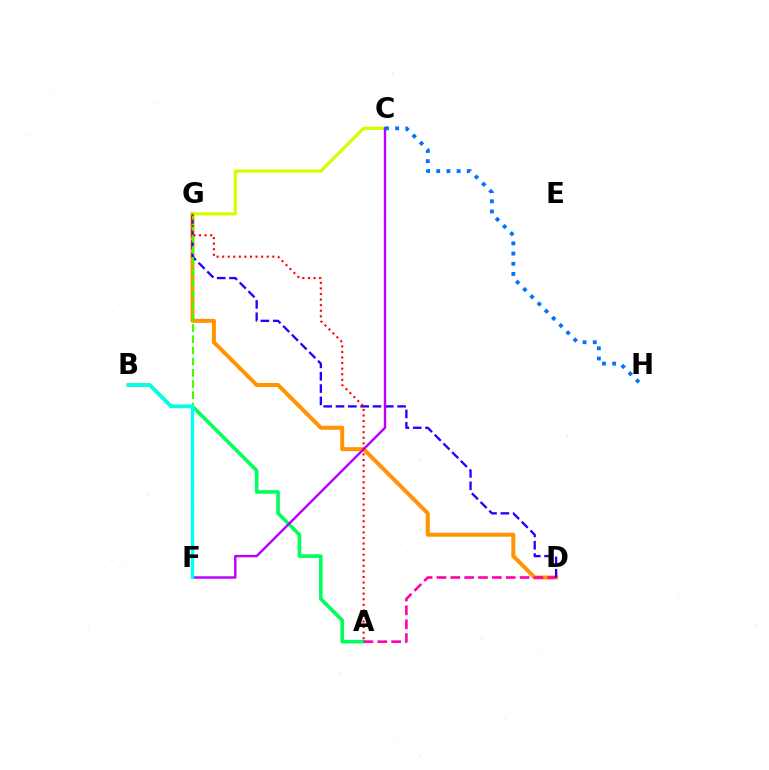{('D', 'G'): [{'color': '#ff9400', 'line_style': 'solid', 'thickness': 2.87}, {'color': '#2500ff', 'line_style': 'dashed', 'thickness': 1.67}], ('A', 'B'): [{'color': '#00ff5c', 'line_style': 'solid', 'thickness': 2.59}], ('A', 'D'): [{'color': '#ff00ac', 'line_style': 'dashed', 'thickness': 1.88}], ('C', 'G'): [{'color': '#d1ff00', 'line_style': 'solid', 'thickness': 2.32}], ('F', 'G'): [{'color': '#3dff00', 'line_style': 'dashed', 'thickness': 1.52}], ('C', 'F'): [{'color': '#b900ff', 'line_style': 'solid', 'thickness': 1.74}], ('C', 'H'): [{'color': '#0074ff', 'line_style': 'dotted', 'thickness': 2.77}], ('A', 'G'): [{'color': '#ff0000', 'line_style': 'dotted', 'thickness': 1.51}], ('B', 'F'): [{'color': '#00fff6', 'line_style': 'solid', 'thickness': 2.33}]}